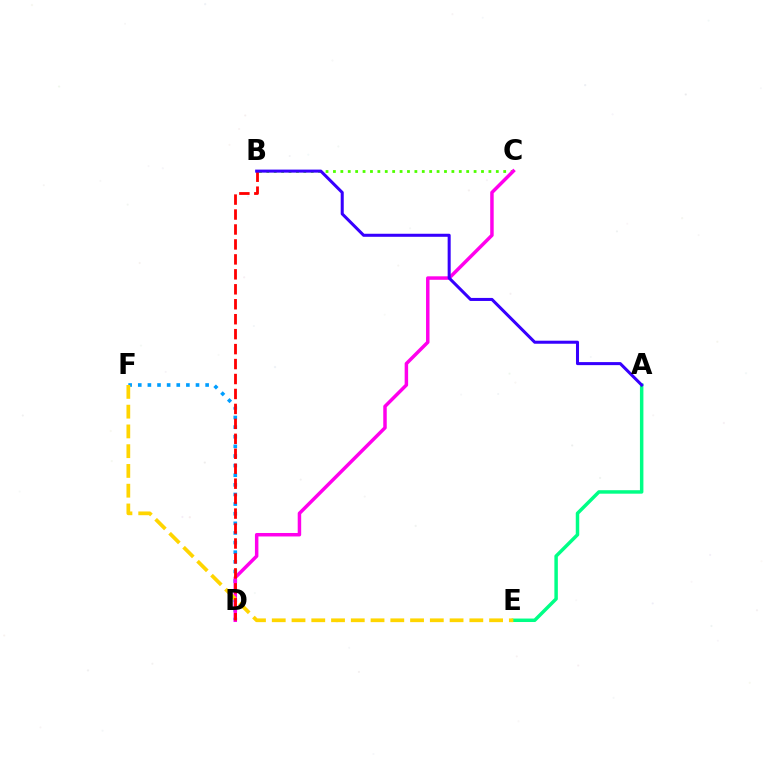{('B', 'C'): [{'color': '#4fff00', 'line_style': 'dotted', 'thickness': 2.01}], ('D', 'F'): [{'color': '#009eff', 'line_style': 'dotted', 'thickness': 2.61}], ('A', 'E'): [{'color': '#00ff86', 'line_style': 'solid', 'thickness': 2.5}], ('C', 'D'): [{'color': '#ff00ed', 'line_style': 'solid', 'thickness': 2.5}], ('E', 'F'): [{'color': '#ffd500', 'line_style': 'dashed', 'thickness': 2.68}], ('B', 'D'): [{'color': '#ff0000', 'line_style': 'dashed', 'thickness': 2.03}], ('A', 'B'): [{'color': '#3700ff', 'line_style': 'solid', 'thickness': 2.19}]}